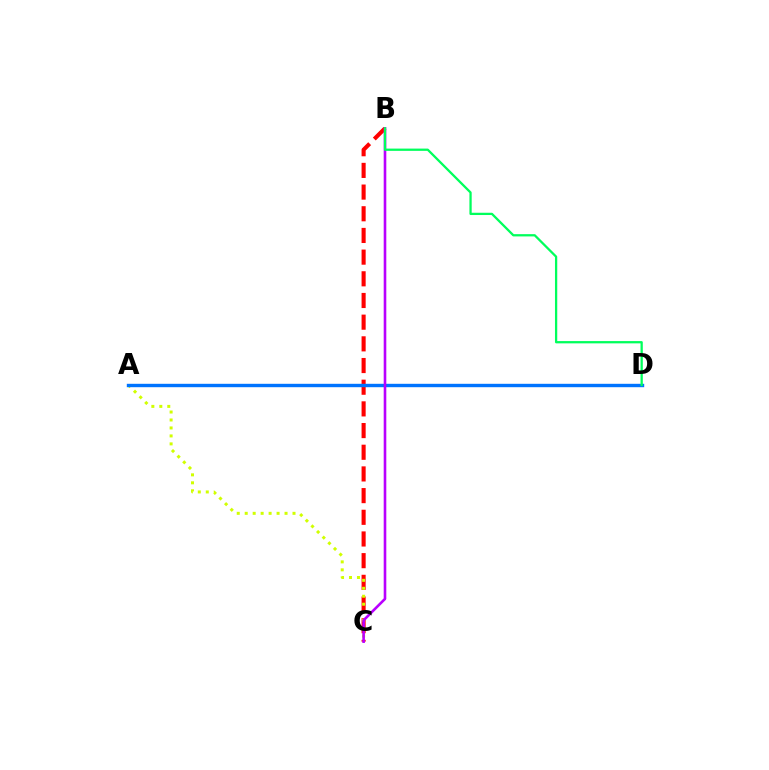{('B', 'C'): [{'color': '#ff0000', 'line_style': 'dashed', 'thickness': 2.95}, {'color': '#b900ff', 'line_style': 'solid', 'thickness': 1.88}], ('A', 'C'): [{'color': '#d1ff00', 'line_style': 'dotted', 'thickness': 2.16}], ('A', 'D'): [{'color': '#0074ff', 'line_style': 'solid', 'thickness': 2.44}], ('B', 'D'): [{'color': '#00ff5c', 'line_style': 'solid', 'thickness': 1.64}]}